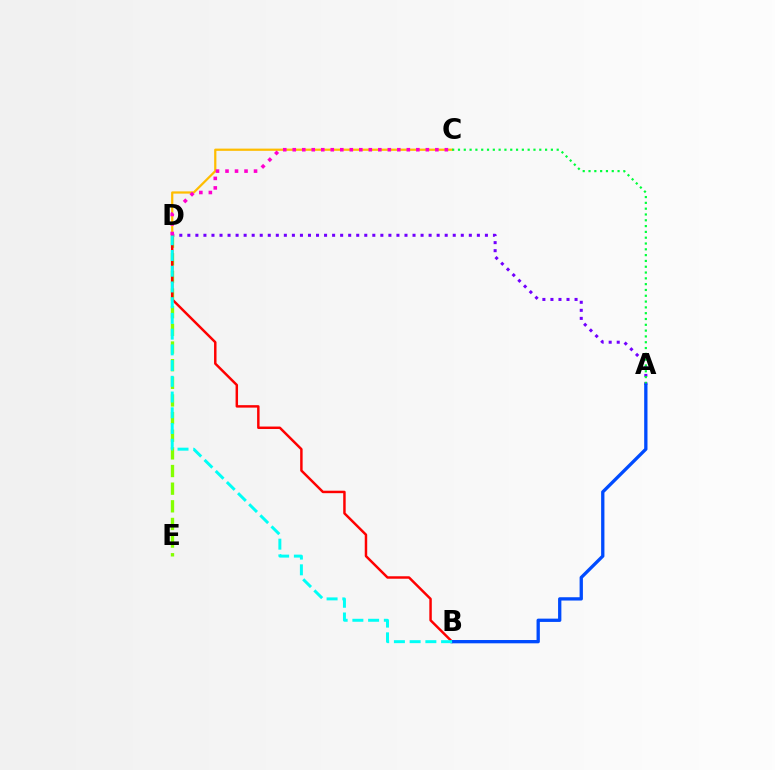{('A', 'D'): [{'color': '#7200ff', 'line_style': 'dotted', 'thickness': 2.19}], ('C', 'D'): [{'color': '#ffbd00', 'line_style': 'solid', 'thickness': 1.61}, {'color': '#ff00cf', 'line_style': 'dotted', 'thickness': 2.58}], ('D', 'E'): [{'color': '#84ff00', 'line_style': 'dashed', 'thickness': 2.4}], ('B', 'D'): [{'color': '#ff0000', 'line_style': 'solid', 'thickness': 1.78}, {'color': '#00fff6', 'line_style': 'dashed', 'thickness': 2.14}], ('A', 'C'): [{'color': '#00ff39', 'line_style': 'dotted', 'thickness': 1.58}], ('A', 'B'): [{'color': '#004bff', 'line_style': 'solid', 'thickness': 2.38}]}